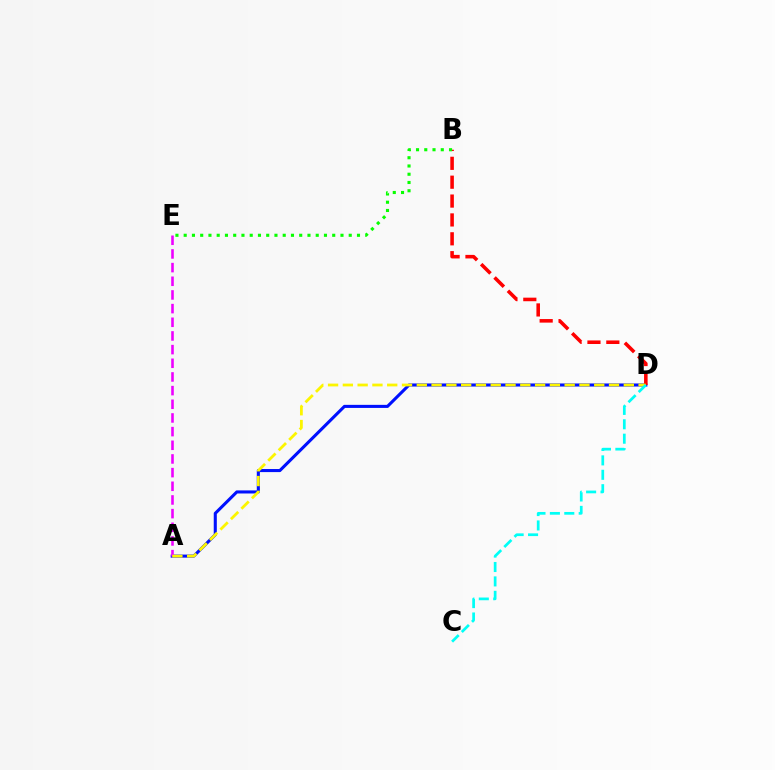{('A', 'D'): [{'color': '#0010ff', 'line_style': 'solid', 'thickness': 2.22}, {'color': '#fcf500', 'line_style': 'dashed', 'thickness': 2.01}], ('B', 'D'): [{'color': '#ff0000', 'line_style': 'dashed', 'thickness': 2.56}], ('A', 'E'): [{'color': '#ee00ff', 'line_style': 'dashed', 'thickness': 1.86}], ('C', 'D'): [{'color': '#00fff6', 'line_style': 'dashed', 'thickness': 1.96}], ('B', 'E'): [{'color': '#08ff00', 'line_style': 'dotted', 'thickness': 2.24}]}